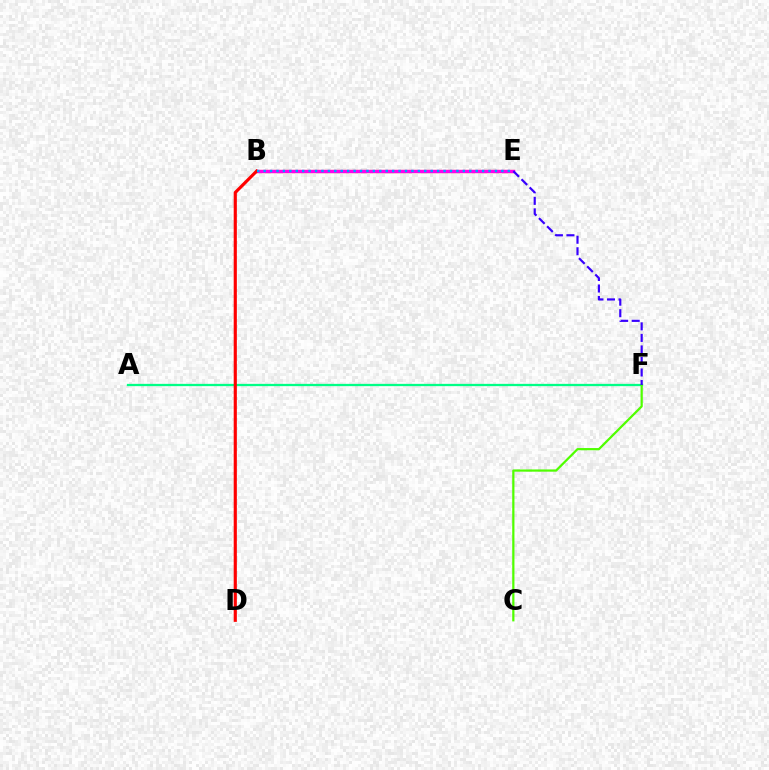{('A', 'F'): [{'color': '#00ff86', 'line_style': 'solid', 'thickness': 1.65}], ('B', 'E'): [{'color': '#ffd500', 'line_style': 'solid', 'thickness': 2.29}, {'color': '#ff00ed', 'line_style': 'solid', 'thickness': 2.44}, {'color': '#009eff', 'line_style': 'dotted', 'thickness': 1.75}], ('C', 'F'): [{'color': '#4fff00', 'line_style': 'solid', 'thickness': 1.61}], ('B', 'D'): [{'color': '#ff0000', 'line_style': 'solid', 'thickness': 2.27}], ('E', 'F'): [{'color': '#3700ff', 'line_style': 'dashed', 'thickness': 1.57}]}